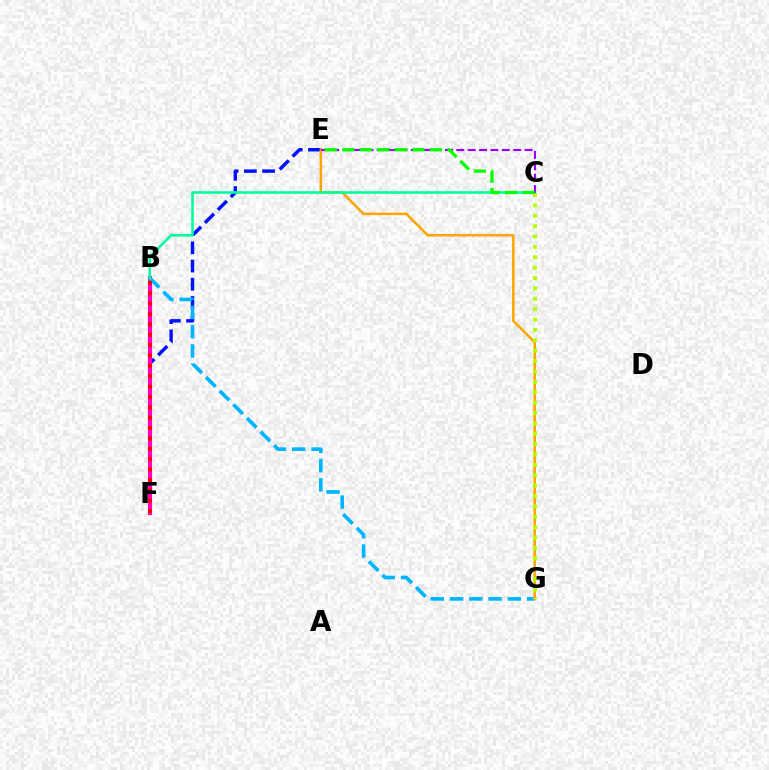{('E', 'F'): [{'color': '#0010ff', 'line_style': 'dashed', 'thickness': 2.48}], ('B', 'F'): [{'color': '#ff00bd', 'line_style': 'solid', 'thickness': 3.0}, {'color': '#ff0000', 'line_style': 'dotted', 'thickness': 2.82}], ('B', 'G'): [{'color': '#00b5ff', 'line_style': 'dashed', 'thickness': 2.62}], ('E', 'G'): [{'color': '#ffa500', 'line_style': 'solid', 'thickness': 1.81}], ('B', 'C'): [{'color': '#00ff9d', 'line_style': 'solid', 'thickness': 1.86}], ('C', 'G'): [{'color': '#b3ff00', 'line_style': 'dotted', 'thickness': 2.82}], ('C', 'E'): [{'color': '#9b00ff', 'line_style': 'dashed', 'thickness': 1.54}, {'color': '#08ff00', 'line_style': 'dashed', 'thickness': 2.38}]}